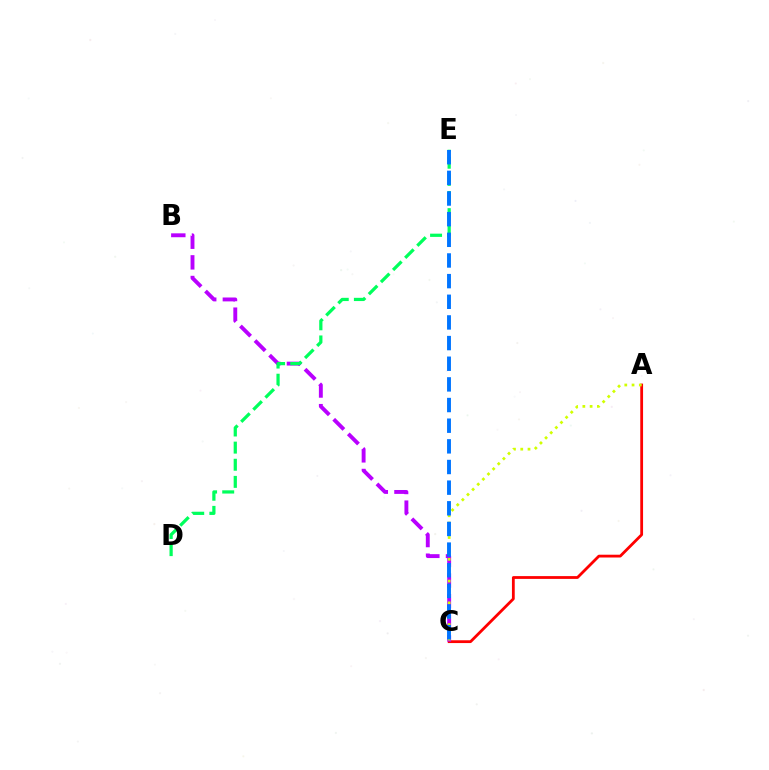{('A', 'C'): [{'color': '#ff0000', 'line_style': 'solid', 'thickness': 2.01}, {'color': '#d1ff00', 'line_style': 'dotted', 'thickness': 1.97}], ('B', 'C'): [{'color': '#b900ff', 'line_style': 'dashed', 'thickness': 2.8}], ('D', 'E'): [{'color': '#00ff5c', 'line_style': 'dashed', 'thickness': 2.33}], ('C', 'E'): [{'color': '#0074ff', 'line_style': 'dashed', 'thickness': 2.81}]}